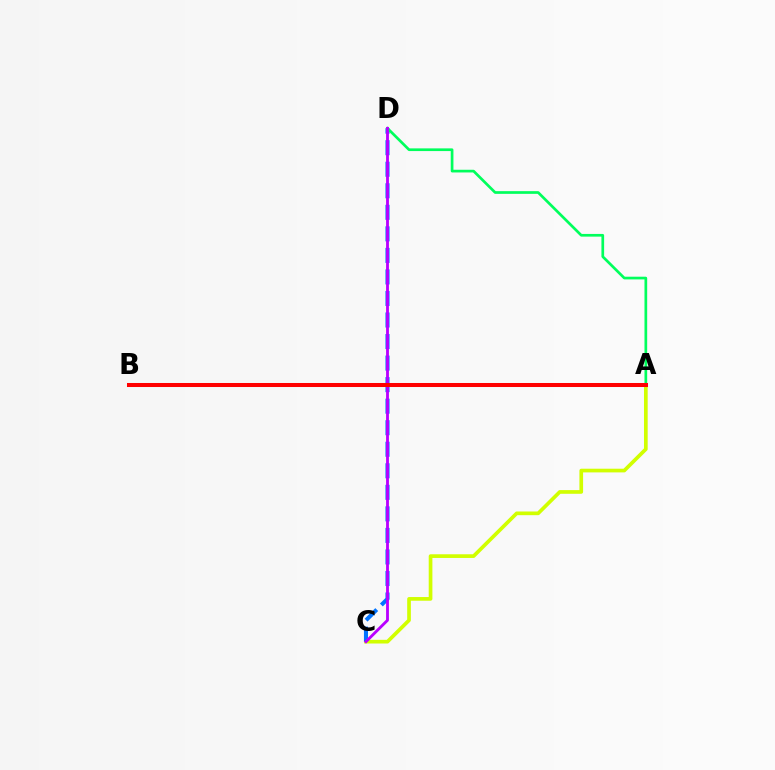{('A', 'C'): [{'color': '#d1ff00', 'line_style': 'solid', 'thickness': 2.65}], ('C', 'D'): [{'color': '#0074ff', 'line_style': 'dashed', 'thickness': 2.93}, {'color': '#b900ff', 'line_style': 'solid', 'thickness': 2.04}], ('A', 'D'): [{'color': '#00ff5c', 'line_style': 'solid', 'thickness': 1.94}], ('A', 'B'): [{'color': '#ff0000', 'line_style': 'solid', 'thickness': 2.9}]}